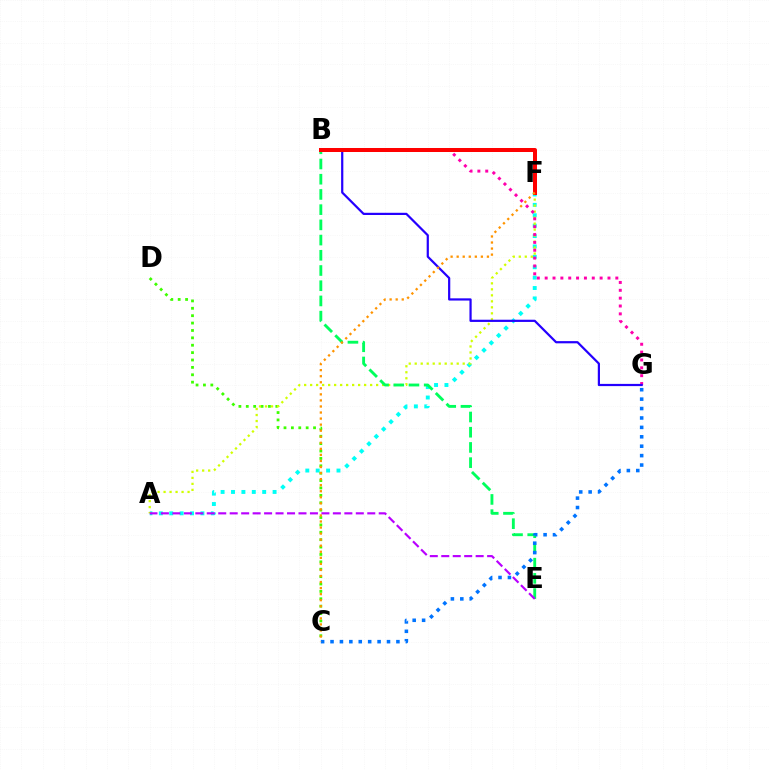{('A', 'F'): [{'color': '#00fff6', 'line_style': 'dotted', 'thickness': 2.82}, {'color': '#d1ff00', 'line_style': 'dotted', 'thickness': 1.63}], ('C', 'D'): [{'color': '#3dff00', 'line_style': 'dotted', 'thickness': 2.01}], ('B', 'E'): [{'color': '#00ff5c', 'line_style': 'dashed', 'thickness': 2.07}], ('B', 'G'): [{'color': '#ff00ac', 'line_style': 'dotted', 'thickness': 2.13}, {'color': '#2500ff', 'line_style': 'solid', 'thickness': 1.59}], ('A', 'E'): [{'color': '#b900ff', 'line_style': 'dashed', 'thickness': 1.56}], ('C', 'G'): [{'color': '#0074ff', 'line_style': 'dotted', 'thickness': 2.56}], ('B', 'F'): [{'color': '#ff0000', 'line_style': 'solid', 'thickness': 2.89}], ('C', 'F'): [{'color': '#ff9400', 'line_style': 'dotted', 'thickness': 1.64}]}